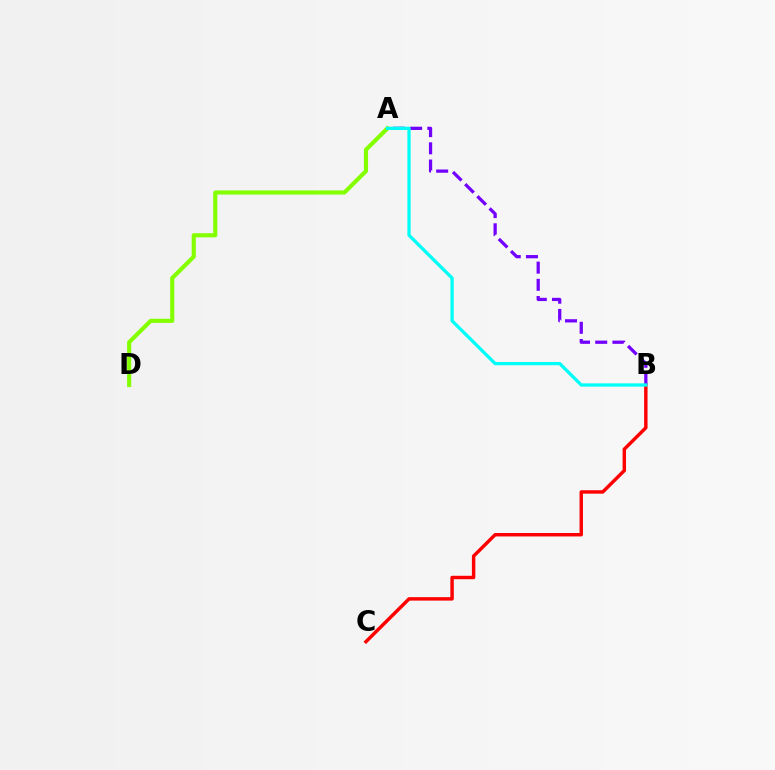{('B', 'C'): [{'color': '#ff0000', 'line_style': 'solid', 'thickness': 2.47}], ('A', 'B'): [{'color': '#7200ff', 'line_style': 'dashed', 'thickness': 2.34}, {'color': '#00fff6', 'line_style': 'solid', 'thickness': 2.35}], ('A', 'D'): [{'color': '#84ff00', 'line_style': 'solid', 'thickness': 2.97}]}